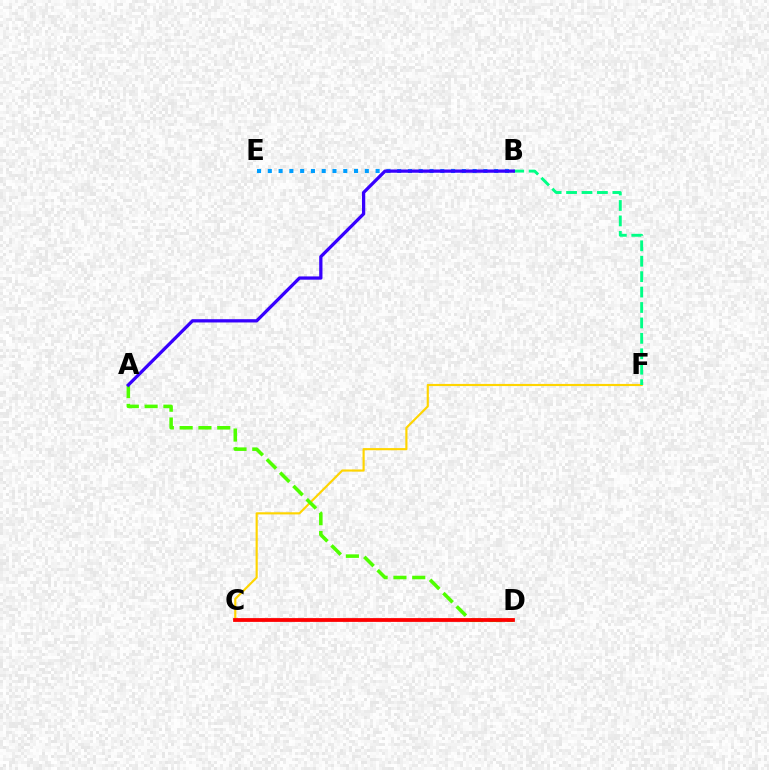{('C', 'F'): [{'color': '#ffd500', 'line_style': 'solid', 'thickness': 1.55}], ('B', 'E'): [{'color': '#009eff', 'line_style': 'dotted', 'thickness': 2.93}], ('C', 'D'): [{'color': '#ff00ed', 'line_style': 'dashed', 'thickness': 1.52}, {'color': '#ff0000', 'line_style': 'solid', 'thickness': 2.72}], ('B', 'F'): [{'color': '#00ff86', 'line_style': 'dashed', 'thickness': 2.1}], ('A', 'D'): [{'color': '#4fff00', 'line_style': 'dashed', 'thickness': 2.55}], ('A', 'B'): [{'color': '#3700ff', 'line_style': 'solid', 'thickness': 2.35}]}